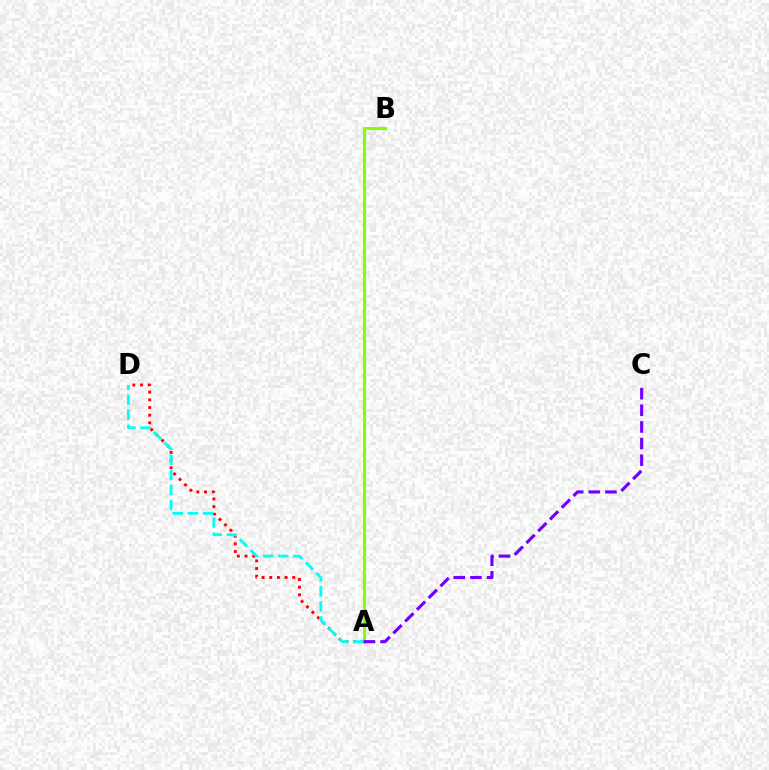{('A', 'D'): [{'color': '#ff0000', 'line_style': 'dotted', 'thickness': 2.09}, {'color': '#00fff6', 'line_style': 'dashed', 'thickness': 2.05}], ('A', 'B'): [{'color': '#84ff00', 'line_style': 'solid', 'thickness': 2.23}], ('A', 'C'): [{'color': '#7200ff', 'line_style': 'dashed', 'thickness': 2.26}]}